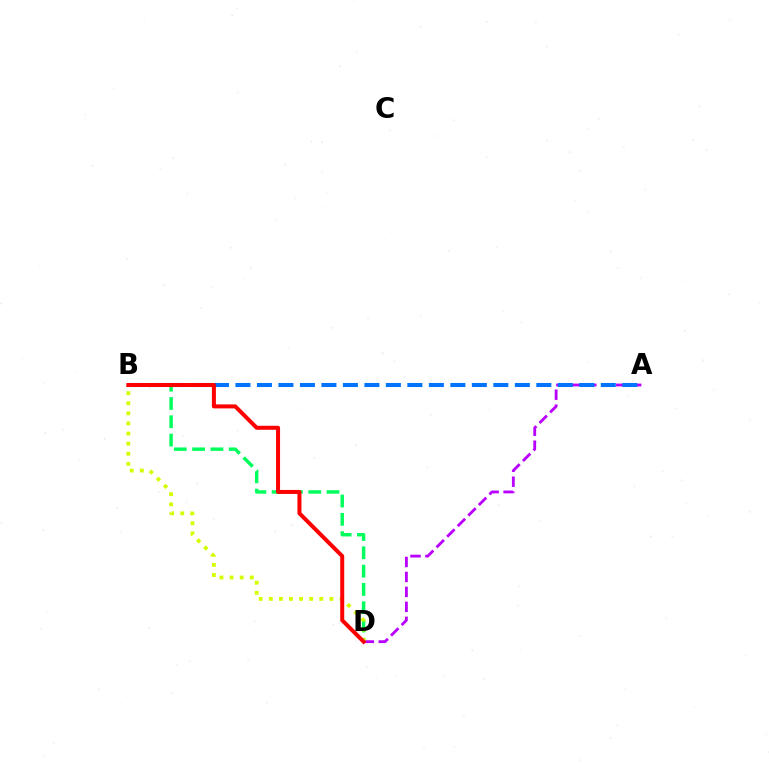{('A', 'D'): [{'color': '#b900ff', 'line_style': 'dashed', 'thickness': 2.03}], ('A', 'B'): [{'color': '#0074ff', 'line_style': 'dashed', 'thickness': 2.92}], ('B', 'D'): [{'color': '#00ff5c', 'line_style': 'dashed', 'thickness': 2.49}, {'color': '#d1ff00', 'line_style': 'dotted', 'thickness': 2.74}, {'color': '#ff0000', 'line_style': 'solid', 'thickness': 2.88}]}